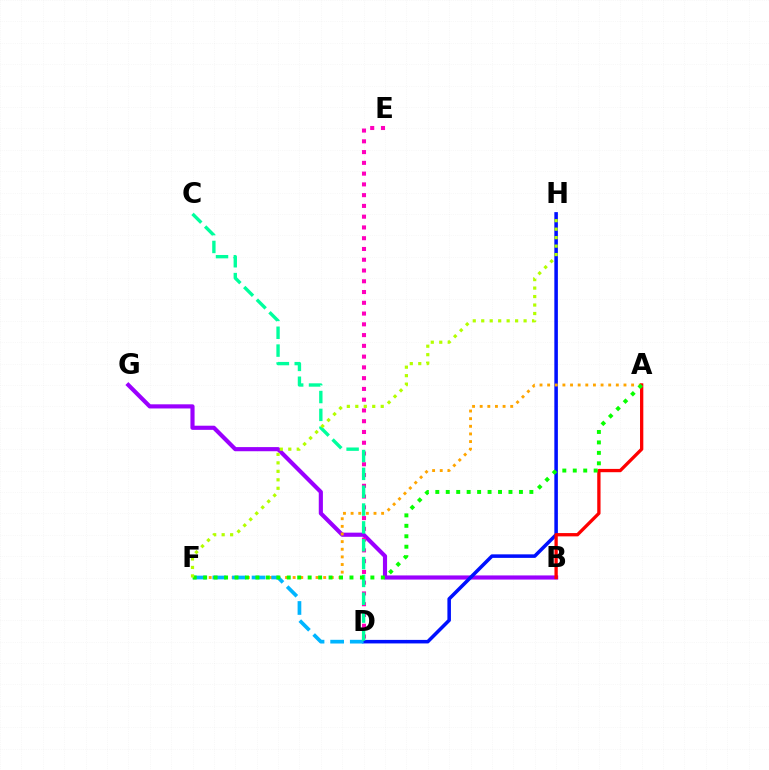{('B', 'G'): [{'color': '#9b00ff', 'line_style': 'solid', 'thickness': 2.98}], ('D', 'E'): [{'color': '#ff00bd', 'line_style': 'dotted', 'thickness': 2.92}], ('D', 'H'): [{'color': '#0010ff', 'line_style': 'solid', 'thickness': 2.54}], ('A', 'F'): [{'color': '#ffa500', 'line_style': 'dotted', 'thickness': 2.07}, {'color': '#08ff00', 'line_style': 'dotted', 'thickness': 2.84}], ('A', 'B'): [{'color': '#ff0000', 'line_style': 'solid', 'thickness': 2.38}], ('D', 'F'): [{'color': '#00b5ff', 'line_style': 'dashed', 'thickness': 2.67}], ('C', 'D'): [{'color': '#00ff9d', 'line_style': 'dashed', 'thickness': 2.42}], ('F', 'H'): [{'color': '#b3ff00', 'line_style': 'dotted', 'thickness': 2.3}]}